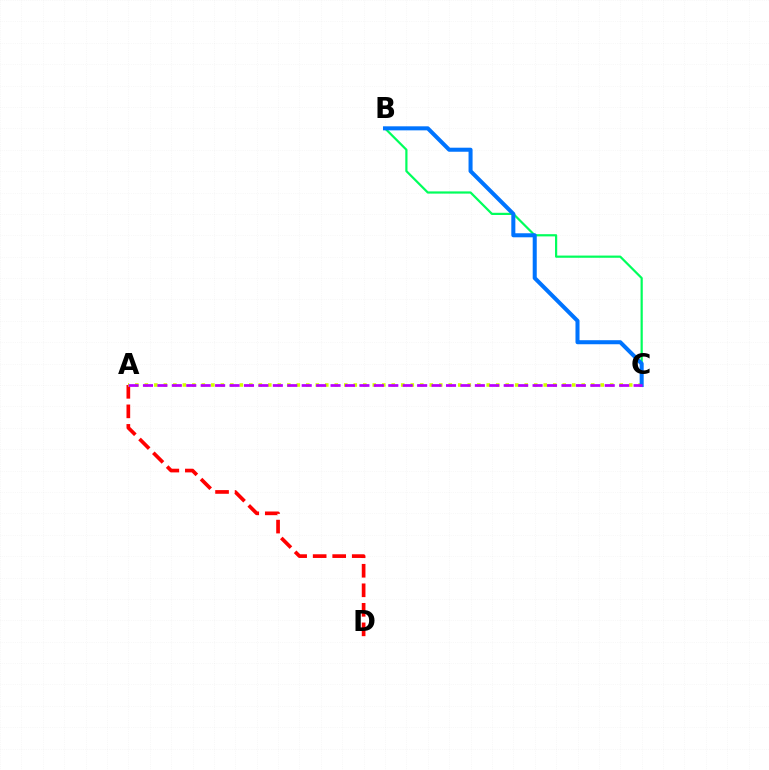{('A', 'D'): [{'color': '#ff0000', 'line_style': 'dashed', 'thickness': 2.65}], ('A', 'C'): [{'color': '#d1ff00', 'line_style': 'dotted', 'thickness': 2.58}, {'color': '#b900ff', 'line_style': 'dashed', 'thickness': 1.96}], ('B', 'C'): [{'color': '#00ff5c', 'line_style': 'solid', 'thickness': 1.59}, {'color': '#0074ff', 'line_style': 'solid', 'thickness': 2.91}]}